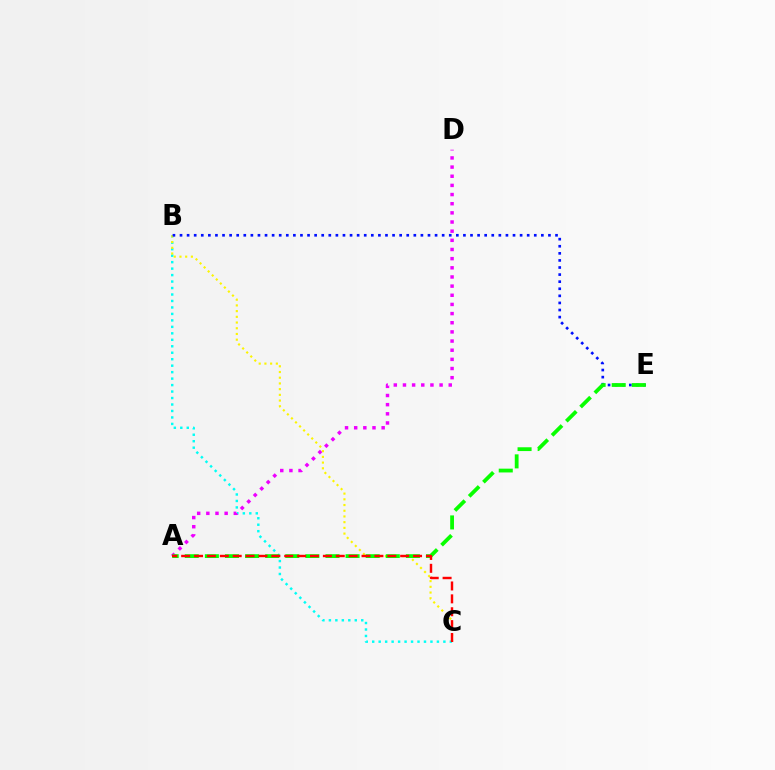{('B', 'C'): [{'color': '#00fff6', 'line_style': 'dotted', 'thickness': 1.76}, {'color': '#fcf500', 'line_style': 'dotted', 'thickness': 1.55}], ('B', 'E'): [{'color': '#0010ff', 'line_style': 'dotted', 'thickness': 1.93}], ('A', 'D'): [{'color': '#ee00ff', 'line_style': 'dotted', 'thickness': 2.49}], ('A', 'E'): [{'color': '#08ff00', 'line_style': 'dashed', 'thickness': 2.73}], ('A', 'C'): [{'color': '#ff0000', 'line_style': 'dashed', 'thickness': 1.75}]}